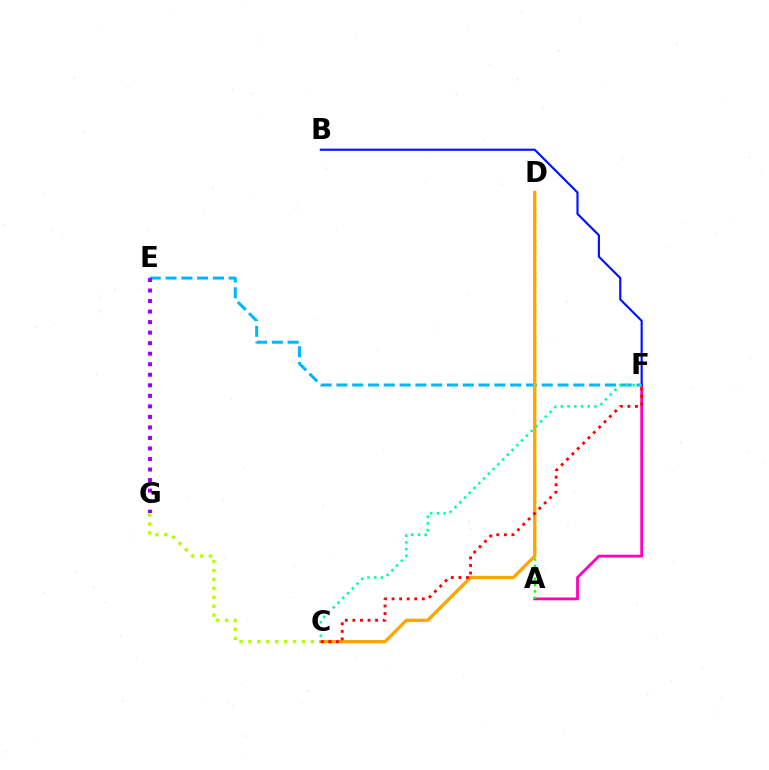{('C', 'G'): [{'color': '#b3ff00', 'line_style': 'dotted', 'thickness': 2.43}], ('E', 'F'): [{'color': '#00b5ff', 'line_style': 'dashed', 'thickness': 2.15}], ('E', 'G'): [{'color': '#9b00ff', 'line_style': 'dotted', 'thickness': 2.86}], ('A', 'F'): [{'color': '#ff00bd', 'line_style': 'solid', 'thickness': 2.01}], ('A', 'D'): [{'color': '#08ff00', 'line_style': 'dotted', 'thickness': 1.73}], ('C', 'D'): [{'color': '#ffa500', 'line_style': 'solid', 'thickness': 2.39}], ('B', 'F'): [{'color': '#0010ff', 'line_style': 'solid', 'thickness': 1.54}], ('C', 'F'): [{'color': '#00ff9d', 'line_style': 'dotted', 'thickness': 1.83}, {'color': '#ff0000', 'line_style': 'dotted', 'thickness': 2.06}]}